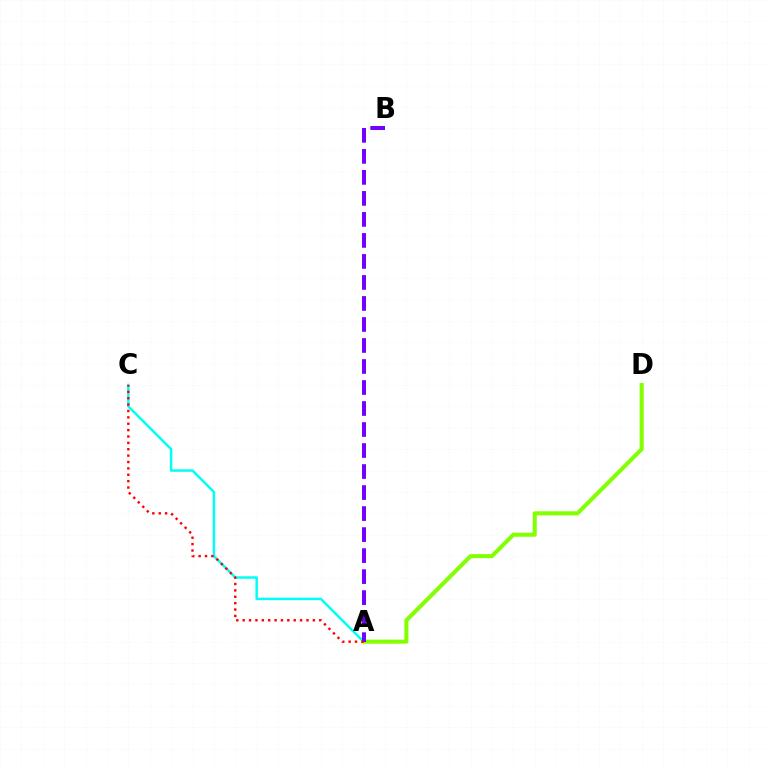{('A', 'C'): [{'color': '#00fff6', 'line_style': 'solid', 'thickness': 1.78}, {'color': '#ff0000', 'line_style': 'dotted', 'thickness': 1.73}], ('A', 'D'): [{'color': '#84ff00', 'line_style': 'solid', 'thickness': 2.92}], ('A', 'B'): [{'color': '#7200ff', 'line_style': 'dashed', 'thickness': 2.85}]}